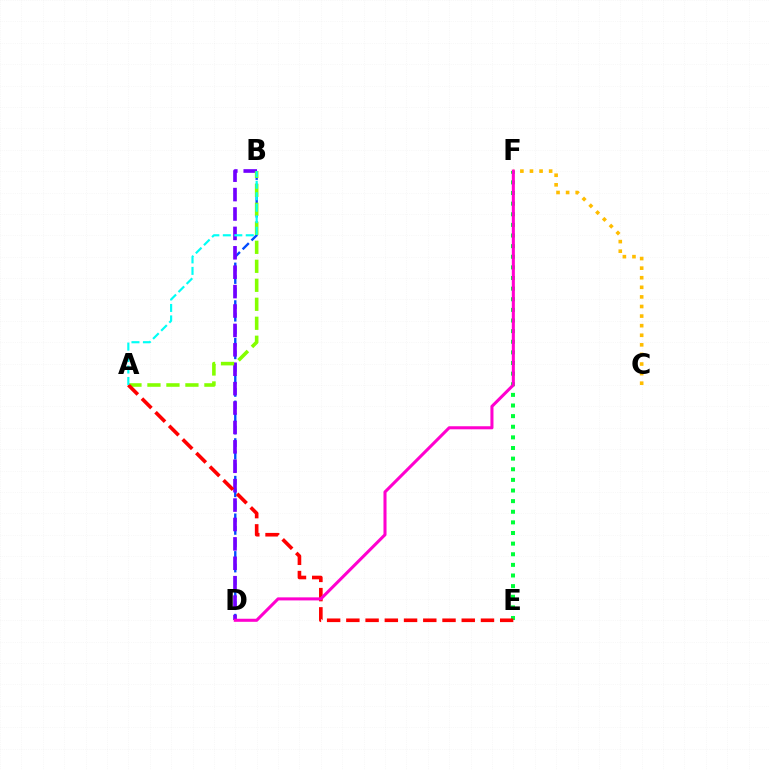{('E', 'F'): [{'color': '#00ff39', 'line_style': 'dotted', 'thickness': 2.89}], ('C', 'F'): [{'color': '#ffbd00', 'line_style': 'dotted', 'thickness': 2.6}], ('B', 'D'): [{'color': '#004bff', 'line_style': 'dashed', 'thickness': 1.7}, {'color': '#7200ff', 'line_style': 'dashed', 'thickness': 2.64}], ('A', 'B'): [{'color': '#84ff00', 'line_style': 'dashed', 'thickness': 2.58}, {'color': '#00fff6', 'line_style': 'dashed', 'thickness': 1.56}], ('A', 'E'): [{'color': '#ff0000', 'line_style': 'dashed', 'thickness': 2.61}], ('D', 'F'): [{'color': '#ff00cf', 'line_style': 'solid', 'thickness': 2.2}]}